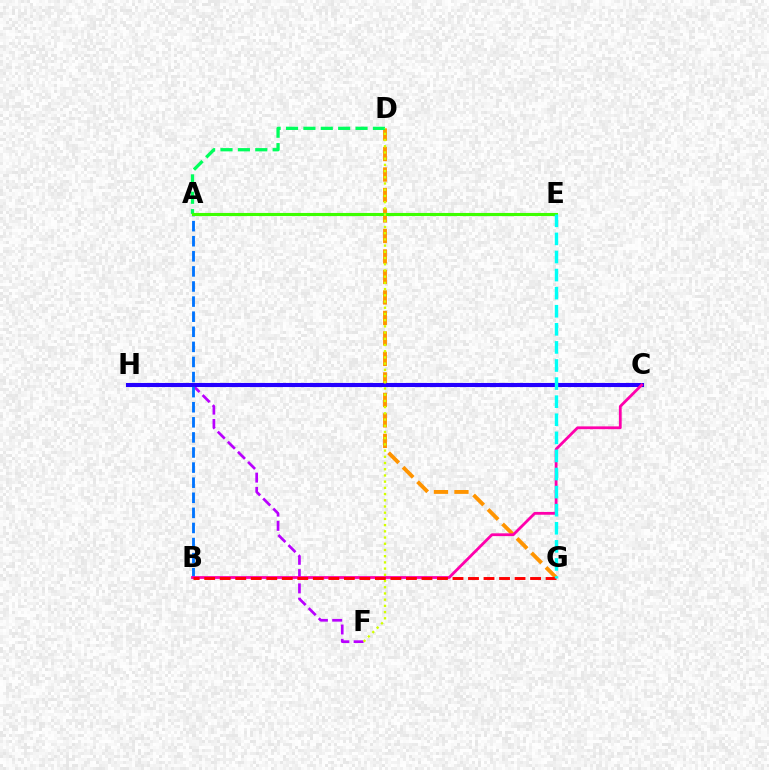{('F', 'H'): [{'color': '#b900ff', 'line_style': 'dashed', 'thickness': 1.94}], ('D', 'G'): [{'color': '#ff9400', 'line_style': 'dashed', 'thickness': 2.78}], ('C', 'H'): [{'color': '#2500ff', 'line_style': 'solid', 'thickness': 2.94}], ('A', 'B'): [{'color': '#0074ff', 'line_style': 'dashed', 'thickness': 2.05}], ('A', 'D'): [{'color': '#00ff5c', 'line_style': 'dashed', 'thickness': 2.36}], ('B', 'C'): [{'color': '#ff00ac', 'line_style': 'solid', 'thickness': 2.01}], ('A', 'E'): [{'color': '#3dff00', 'line_style': 'solid', 'thickness': 2.23}], ('D', 'F'): [{'color': '#d1ff00', 'line_style': 'dotted', 'thickness': 1.69}], ('B', 'G'): [{'color': '#ff0000', 'line_style': 'dashed', 'thickness': 2.11}], ('E', 'G'): [{'color': '#00fff6', 'line_style': 'dashed', 'thickness': 2.46}]}